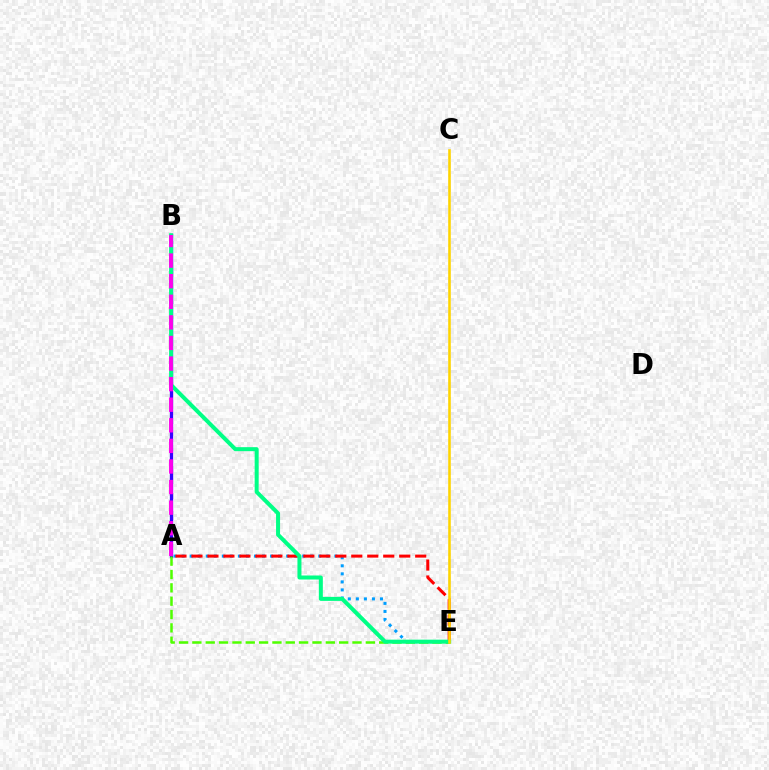{('A', 'B'): [{'color': '#3700ff', 'line_style': 'solid', 'thickness': 2.38}, {'color': '#ff00ed', 'line_style': 'dashed', 'thickness': 2.8}], ('A', 'E'): [{'color': '#009eff', 'line_style': 'dotted', 'thickness': 2.18}, {'color': '#ff0000', 'line_style': 'dashed', 'thickness': 2.17}, {'color': '#4fff00', 'line_style': 'dashed', 'thickness': 1.81}], ('B', 'E'): [{'color': '#00ff86', 'line_style': 'solid', 'thickness': 2.88}], ('C', 'E'): [{'color': '#ffd500', 'line_style': 'solid', 'thickness': 1.86}]}